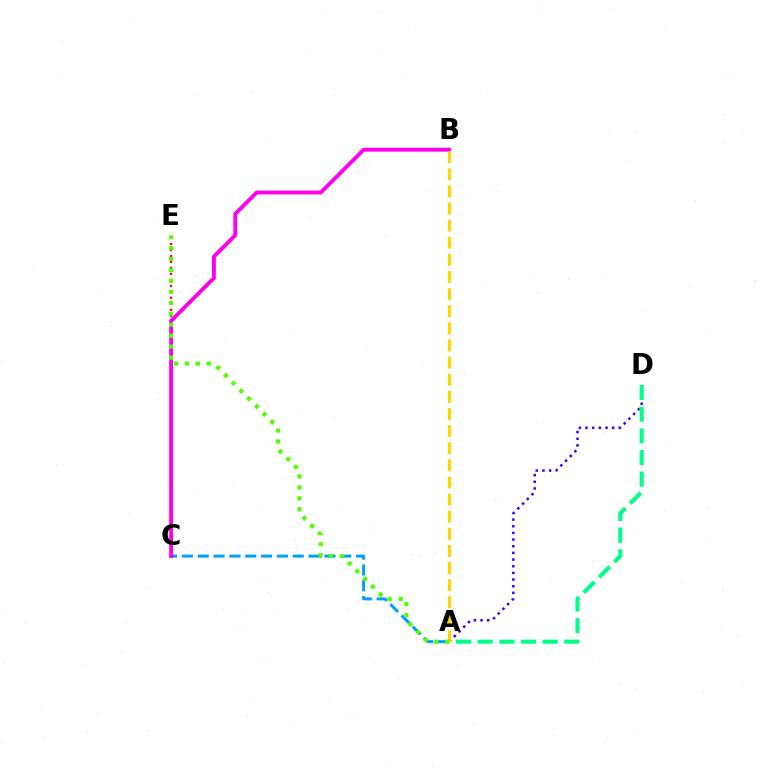{('C', 'E'): [{'color': '#ff0000', 'line_style': 'dotted', 'thickness': 1.62}], ('A', 'C'): [{'color': '#009eff', 'line_style': 'dashed', 'thickness': 2.15}], ('A', 'D'): [{'color': '#3700ff', 'line_style': 'dotted', 'thickness': 1.81}, {'color': '#00ff86', 'line_style': 'dashed', 'thickness': 2.94}], ('B', 'C'): [{'color': '#ff00ed', 'line_style': 'solid', 'thickness': 2.8}], ('A', 'B'): [{'color': '#ffd500', 'line_style': 'dashed', 'thickness': 2.33}], ('A', 'E'): [{'color': '#4fff00', 'line_style': 'dotted', 'thickness': 2.97}]}